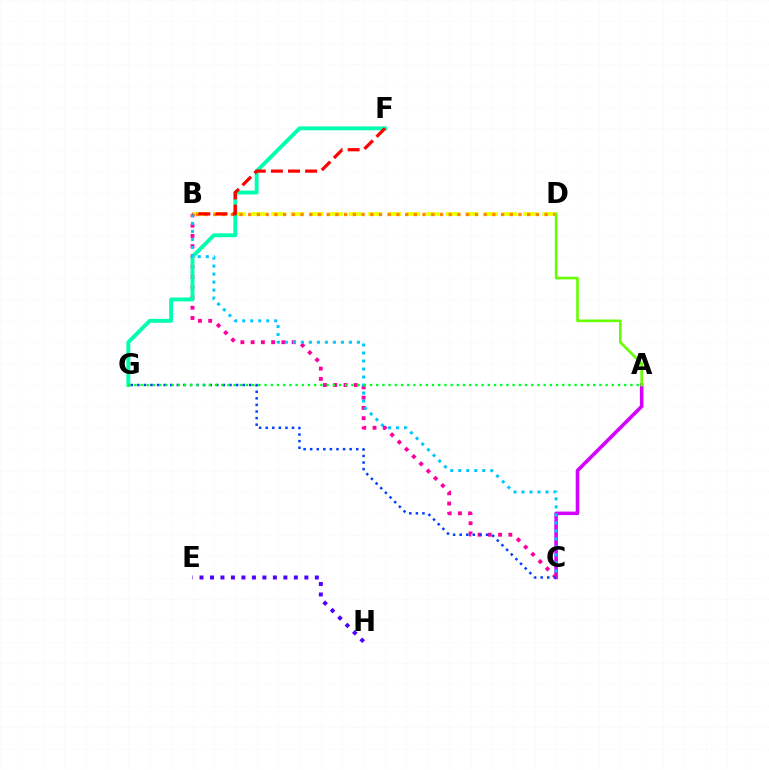{('E', 'H'): [{'color': '#4f00ff', 'line_style': 'dotted', 'thickness': 2.85}], ('B', 'D'): [{'color': '#eeff00', 'line_style': 'dashed', 'thickness': 2.63}, {'color': '#ff8800', 'line_style': 'dotted', 'thickness': 2.37}], ('A', 'C'): [{'color': '#d600ff', 'line_style': 'solid', 'thickness': 2.57}], ('B', 'C'): [{'color': '#ff00a0', 'line_style': 'dotted', 'thickness': 2.79}, {'color': '#00c7ff', 'line_style': 'dotted', 'thickness': 2.18}], ('F', 'G'): [{'color': '#00ffaf', 'line_style': 'solid', 'thickness': 2.81}], ('C', 'G'): [{'color': '#003fff', 'line_style': 'dotted', 'thickness': 1.79}], ('A', 'D'): [{'color': '#66ff00', 'line_style': 'solid', 'thickness': 1.89}], ('B', 'F'): [{'color': '#ff0000', 'line_style': 'dashed', 'thickness': 2.33}], ('A', 'G'): [{'color': '#00ff27', 'line_style': 'dotted', 'thickness': 1.68}]}